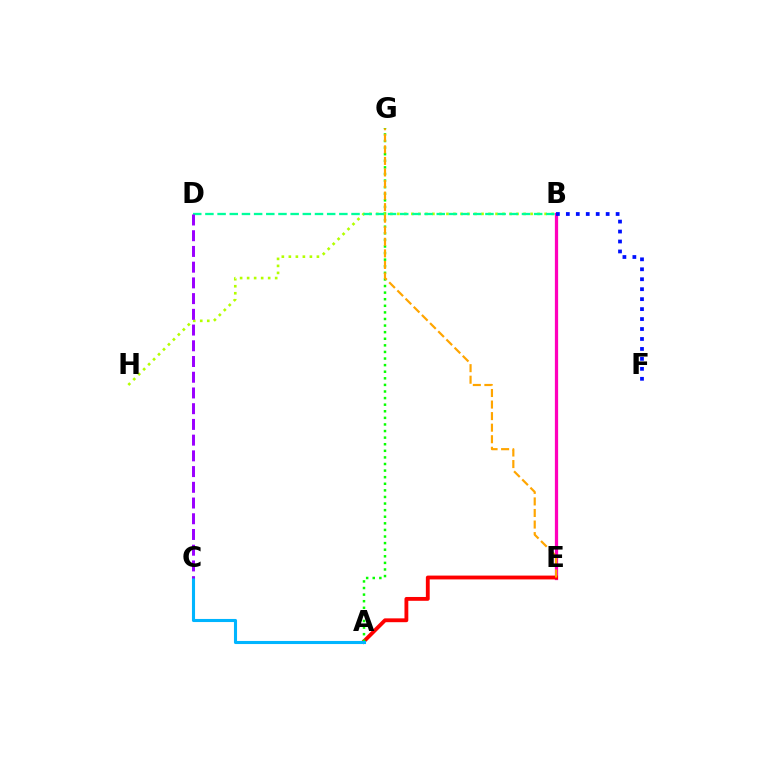{('B', 'E'): [{'color': '#ff00bd', 'line_style': 'solid', 'thickness': 2.34}], ('A', 'E'): [{'color': '#ff0000', 'line_style': 'solid', 'thickness': 2.76}], ('B', 'F'): [{'color': '#0010ff', 'line_style': 'dotted', 'thickness': 2.71}], ('A', 'G'): [{'color': '#08ff00', 'line_style': 'dotted', 'thickness': 1.79}], ('B', 'H'): [{'color': '#b3ff00', 'line_style': 'dotted', 'thickness': 1.91}], ('E', 'G'): [{'color': '#ffa500', 'line_style': 'dashed', 'thickness': 1.57}], ('A', 'C'): [{'color': '#00b5ff', 'line_style': 'solid', 'thickness': 2.22}], ('B', 'D'): [{'color': '#00ff9d', 'line_style': 'dashed', 'thickness': 1.65}], ('C', 'D'): [{'color': '#9b00ff', 'line_style': 'dashed', 'thickness': 2.14}]}